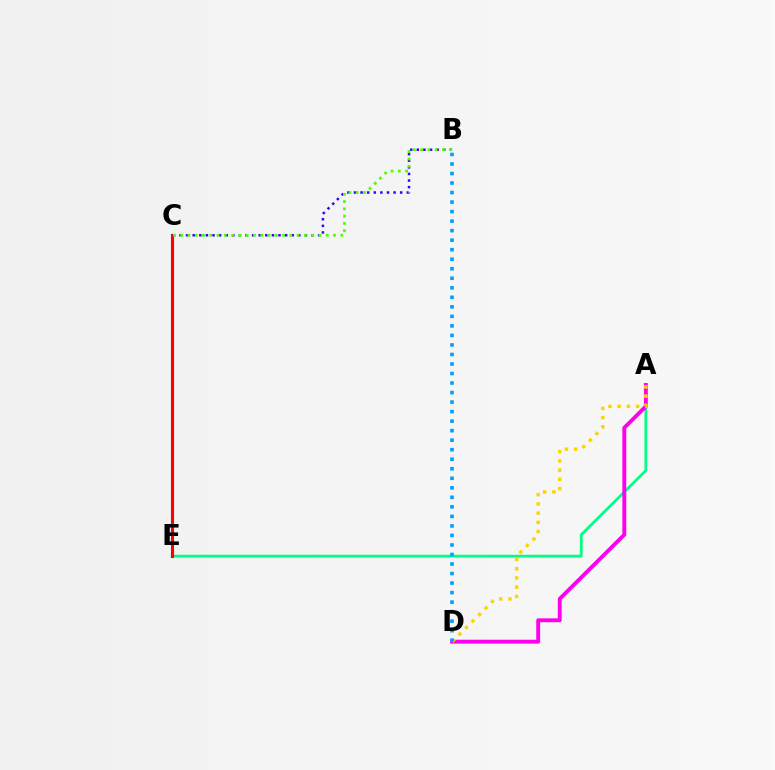{('A', 'E'): [{'color': '#00ff86', 'line_style': 'solid', 'thickness': 1.99}], ('A', 'D'): [{'color': '#ff00ed', 'line_style': 'solid', 'thickness': 2.8}, {'color': '#ffd500', 'line_style': 'dotted', 'thickness': 2.51}], ('C', 'E'): [{'color': '#ff0000', 'line_style': 'solid', 'thickness': 2.23}], ('B', 'C'): [{'color': '#3700ff', 'line_style': 'dotted', 'thickness': 1.79}, {'color': '#4fff00', 'line_style': 'dotted', 'thickness': 1.98}], ('B', 'D'): [{'color': '#009eff', 'line_style': 'dotted', 'thickness': 2.59}]}